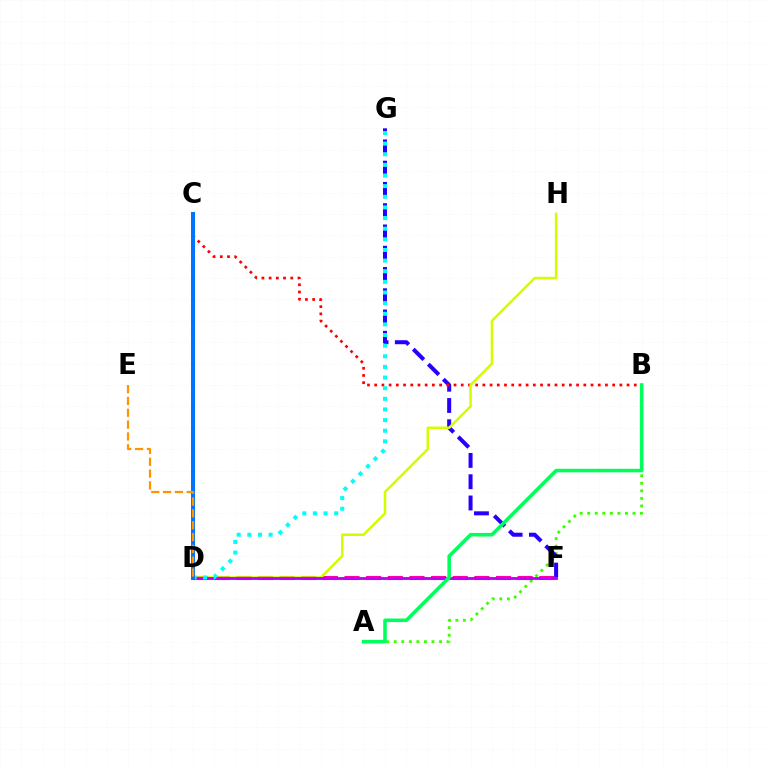{('A', 'B'): [{'color': '#3dff00', 'line_style': 'dotted', 'thickness': 2.05}, {'color': '#00ff5c', 'line_style': 'solid', 'thickness': 2.56}], ('F', 'G'): [{'color': '#2500ff', 'line_style': 'dashed', 'thickness': 2.89}], ('B', 'C'): [{'color': '#ff0000', 'line_style': 'dotted', 'thickness': 1.96}], ('D', 'F'): [{'color': '#ff00ac', 'line_style': 'dashed', 'thickness': 2.94}, {'color': '#b900ff', 'line_style': 'solid', 'thickness': 2.05}], ('D', 'H'): [{'color': '#d1ff00', 'line_style': 'solid', 'thickness': 1.82}], ('D', 'G'): [{'color': '#00fff6', 'line_style': 'dotted', 'thickness': 2.89}], ('C', 'D'): [{'color': '#0074ff', 'line_style': 'solid', 'thickness': 2.87}], ('D', 'E'): [{'color': '#ff9400', 'line_style': 'dashed', 'thickness': 1.61}]}